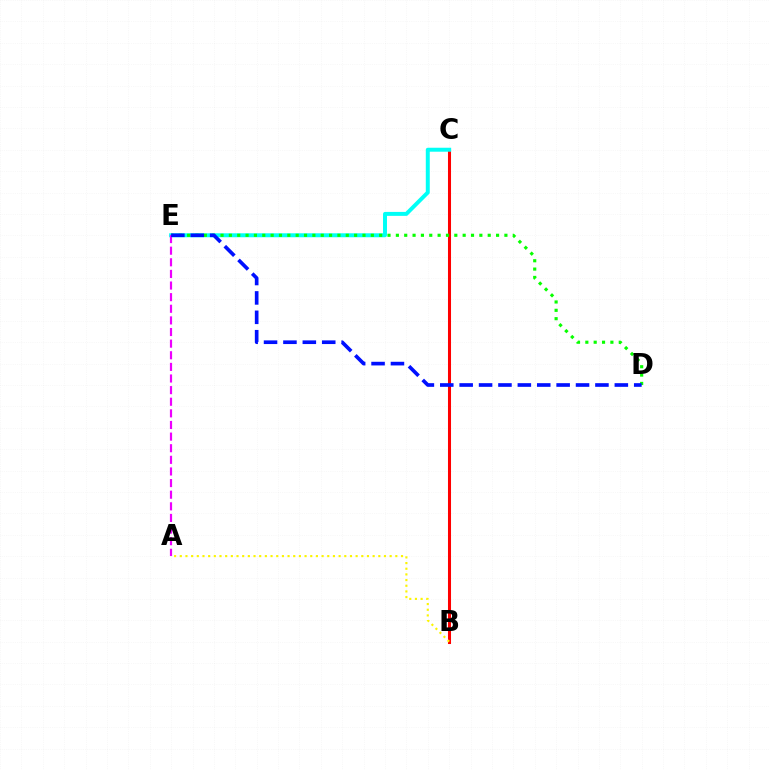{('B', 'C'): [{'color': '#ff0000', 'line_style': 'solid', 'thickness': 2.2}], ('C', 'E'): [{'color': '#00fff6', 'line_style': 'solid', 'thickness': 2.85}], ('D', 'E'): [{'color': '#08ff00', 'line_style': 'dotted', 'thickness': 2.27}, {'color': '#0010ff', 'line_style': 'dashed', 'thickness': 2.63}], ('A', 'E'): [{'color': '#ee00ff', 'line_style': 'dashed', 'thickness': 1.58}], ('A', 'B'): [{'color': '#fcf500', 'line_style': 'dotted', 'thickness': 1.54}]}